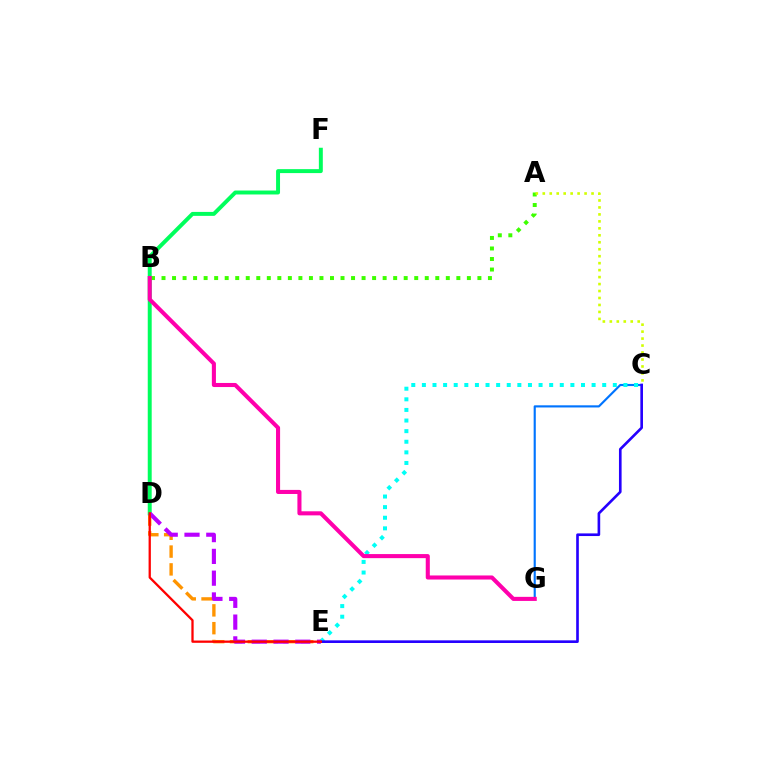{('C', 'G'): [{'color': '#0074ff', 'line_style': 'solid', 'thickness': 1.55}], ('D', 'E'): [{'color': '#ff9400', 'line_style': 'dashed', 'thickness': 2.42}, {'color': '#b900ff', 'line_style': 'dashed', 'thickness': 2.96}, {'color': '#ff0000', 'line_style': 'solid', 'thickness': 1.64}], ('D', 'F'): [{'color': '#00ff5c', 'line_style': 'solid', 'thickness': 2.84}], ('A', 'B'): [{'color': '#3dff00', 'line_style': 'dotted', 'thickness': 2.86}], ('C', 'E'): [{'color': '#00fff6', 'line_style': 'dotted', 'thickness': 2.88}, {'color': '#2500ff', 'line_style': 'solid', 'thickness': 1.9}], ('A', 'C'): [{'color': '#d1ff00', 'line_style': 'dotted', 'thickness': 1.89}], ('B', 'G'): [{'color': '#ff00ac', 'line_style': 'solid', 'thickness': 2.93}]}